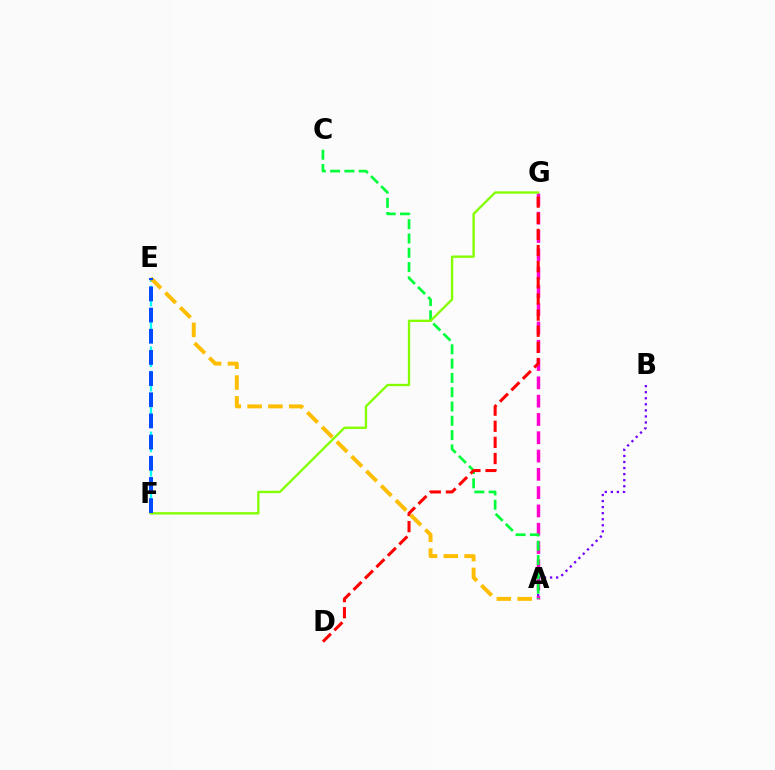{('A', 'G'): [{'color': '#ff00cf', 'line_style': 'dashed', 'thickness': 2.49}], ('A', 'B'): [{'color': '#7200ff', 'line_style': 'dotted', 'thickness': 1.65}], ('A', 'C'): [{'color': '#00ff39', 'line_style': 'dashed', 'thickness': 1.94}], ('D', 'G'): [{'color': '#ff0000', 'line_style': 'dashed', 'thickness': 2.19}], ('F', 'G'): [{'color': '#84ff00', 'line_style': 'solid', 'thickness': 1.69}], ('E', 'F'): [{'color': '#00fff6', 'line_style': 'dashed', 'thickness': 1.65}, {'color': '#004bff', 'line_style': 'dashed', 'thickness': 2.88}], ('A', 'E'): [{'color': '#ffbd00', 'line_style': 'dashed', 'thickness': 2.83}]}